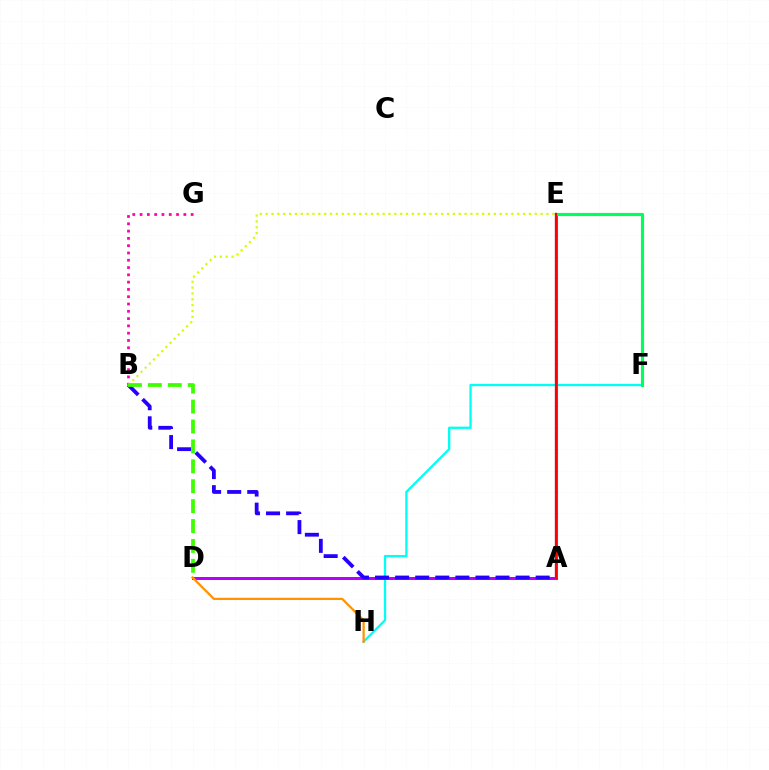{('F', 'H'): [{'color': '#00fff6', 'line_style': 'solid', 'thickness': 1.66}], ('A', 'D'): [{'color': '#b900ff', 'line_style': 'solid', 'thickness': 2.15}], ('B', 'G'): [{'color': '#ff00ac', 'line_style': 'dotted', 'thickness': 1.98}], ('B', 'E'): [{'color': '#d1ff00', 'line_style': 'dotted', 'thickness': 1.59}], ('A', 'B'): [{'color': '#2500ff', 'line_style': 'dashed', 'thickness': 2.73}], ('D', 'H'): [{'color': '#ff9400', 'line_style': 'solid', 'thickness': 1.62}], ('B', 'D'): [{'color': '#3dff00', 'line_style': 'dashed', 'thickness': 2.7}], ('A', 'E'): [{'color': '#0074ff', 'line_style': 'solid', 'thickness': 2.24}, {'color': '#ff0000', 'line_style': 'solid', 'thickness': 1.61}], ('E', 'F'): [{'color': '#00ff5c', 'line_style': 'solid', 'thickness': 2.28}]}